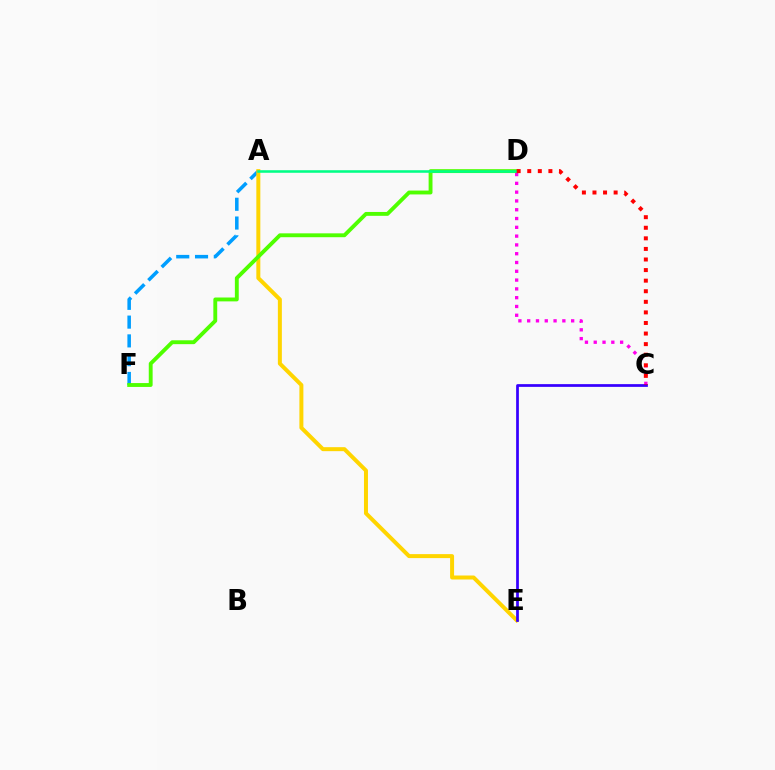{('C', 'D'): [{'color': '#ff00ed', 'line_style': 'dotted', 'thickness': 2.39}, {'color': '#ff0000', 'line_style': 'dotted', 'thickness': 2.87}], ('A', 'F'): [{'color': '#009eff', 'line_style': 'dashed', 'thickness': 2.55}], ('A', 'E'): [{'color': '#ffd500', 'line_style': 'solid', 'thickness': 2.87}], ('D', 'F'): [{'color': '#4fff00', 'line_style': 'solid', 'thickness': 2.79}], ('C', 'E'): [{'color': '#3700ff', 'line_style': 'solid', 'thickness': 1.97}], ('A', 'D'): [{'color': '#00ff86', 'line_style': 'solid', 'thickness': 1.84}]}